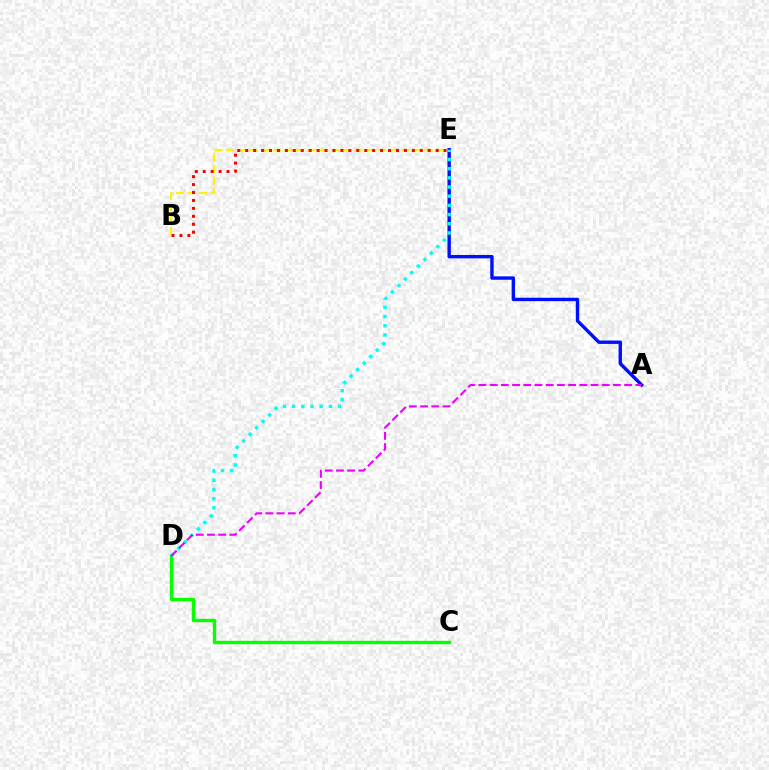{('C', 'D'): [{'color': '#08ff00', 'line_style': 'solid', 'thickness': 2.43}], ('B', 'E'): [{'color': '#fcf500', 'line_style': 'dashed', 'thickness': 1.59}, {'color': '#ff0000', 'line_style': 'dotted', 'thickness': 2.16}], ('A', 'E'): [{'color': '#0010ff', 'line_style': 'solid', 'thickness': 2.44}], ('D', 'E'): [{'color': '#00fff6', 'line_style': 'dotted', 'thickness': 2.5}], ('A', 'D'): [{'color': '#ee00ff', 'line_style': 'dashed', 'thickness': 1.52}]}